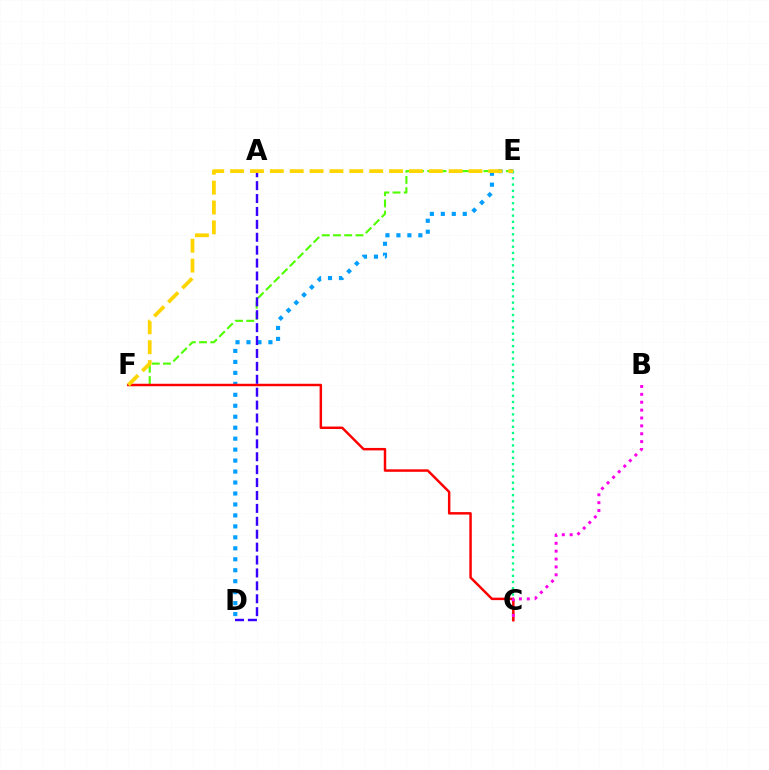{('E', 'F'): [{'color': '#4fff00', 'line_style': 'dashed', 'thickness': 1.52}, {'color': '#ffd500', 'line_style': 'dashed', 'thickness': 2.7}], ('D', 'E'): [{'color': '#009eff', 'line_style': 'dotted', 'thickness': 2.98}], ('C', 'E'): [{'color': '#00ff86', 'line_style': 'dotted', 'thickness': 1.69}], ('C', 'F'): [{'color': '#ff0000', 'line_style': 'solid', 'thickness': 1.78}], ('B', 'C'): [{'color': '#ff00ed', 'line_style': 'dotted', 'thickness': 2.14}], ('A', 'D'): [{'color': '#3700ff', 'line_style': 'dashed', 'thickness': 1.75}]}